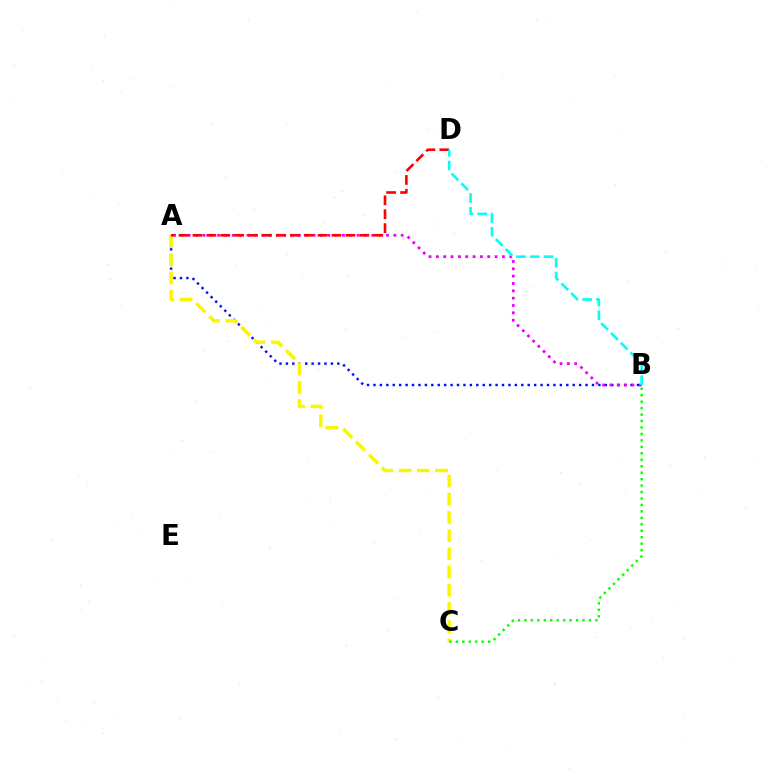{('A', 'B'): [{'color': '#0010ff', 'line_style': 'dotted', 'thickness': 1.75}, {'color': '#ee00ff', 'line_style': 'dotted', 'thickness': 1.99}], ('A', 'C'): [{'color': '#fcf500', 'line_style': 'dashed', 'thickness': 2.47}], ('A', 'D'): [{'color': '#ff0000', 'line_style': 'dashed', 'thickness': 1.89}], ('B', 'D'): [{'color': '#00fff6', 'line_style': 'dashed', 'thickness': 1.87}], ('B', 'C'): [{'color': '#08ff00', 'line_style': 'dotted', 'thickness': 1.75}]}